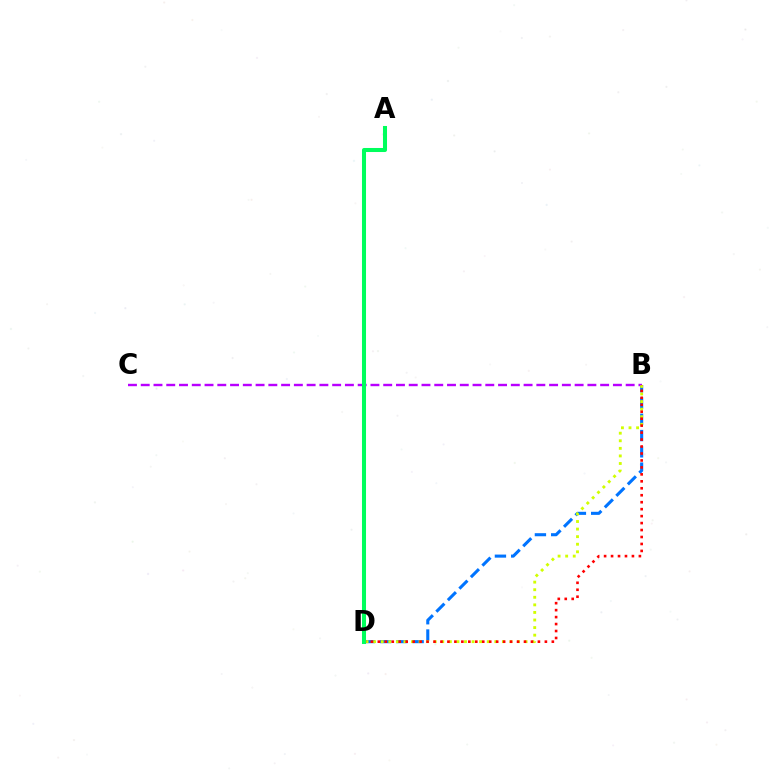{('B', 'D'): [{'color': '#0074ff', 'line_style': 'dashed', 'thickness': 2.21}, {'color': '#d1ff00', 'line_style': 'dotted', 'thickness': 2.06}, {'color': '#ff0000', 'line_style': 'dotted', 'thickness': 1.89}], ('B', 'C'): [{'color': '#b900ff', 'line_style': 'dashed', 'thickness': 1.73}], ('A', 'D'): [{'color': '#00ff5c', 'line_style': 'solid', 'thickness': 2.91}]}